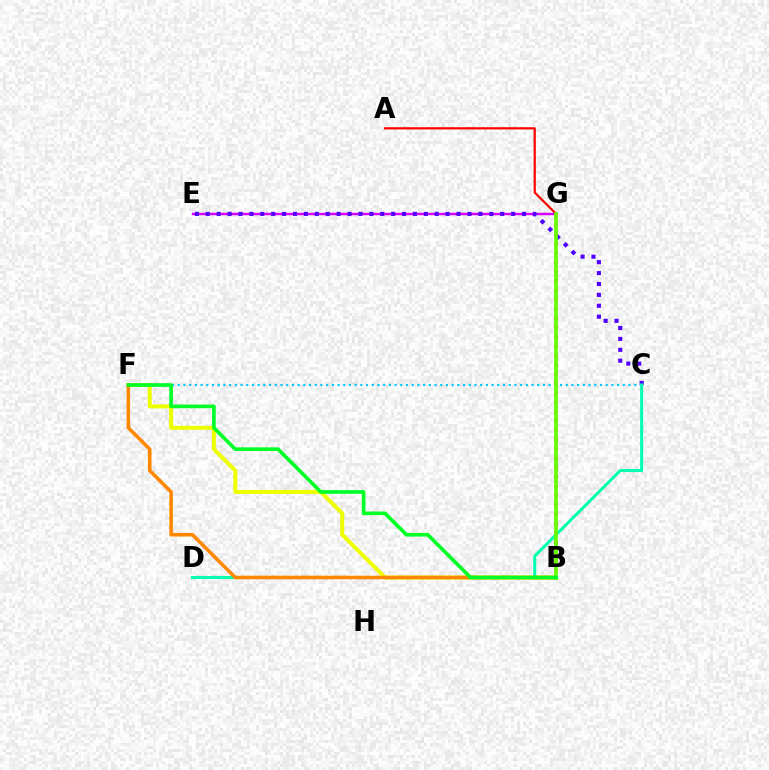{('E', 'G'): [{'color': '#d600ff', 'line_style': 'solid', 'thickness': 1.75}], ('C', 'E'): [{'color': '#4f00ff', 'line_style': 'dotted', 'thickness': 2.96}], ('C', 'F'): [{'color': '#00c7ff', 'line_style': 'dotted', 'thickness': 1.55}], ('B', 'G'): [{'color': '#003fff', 'line_style': 'dotted', 'thickness': 1.58}, {'color': '#ff00a0', 'line_style': 'dotted', 'thickness': 2.53}, {'color': '#66ff00', 'line_style': 'solid', 'thickness': 2.64}], ('B', 'F'): [{'color': '#eeff00', 'line_style': 'solid', 'thickness': 2.89}, {'color': '#ff8800', 'line_style': 'solid', 'thickness': 2.57}, {'color': '#00ff27', 'line_style': 'solid', 'thickness': 2.62}], ('A', 'G'): [{'color': '#ff0000', 'line_style': 'solid', 'thickness': 1.59}], ('C', 'D'): [{'color': '#00ffaf', 'line_style': 'solid', 'thickness': 2.17}]}